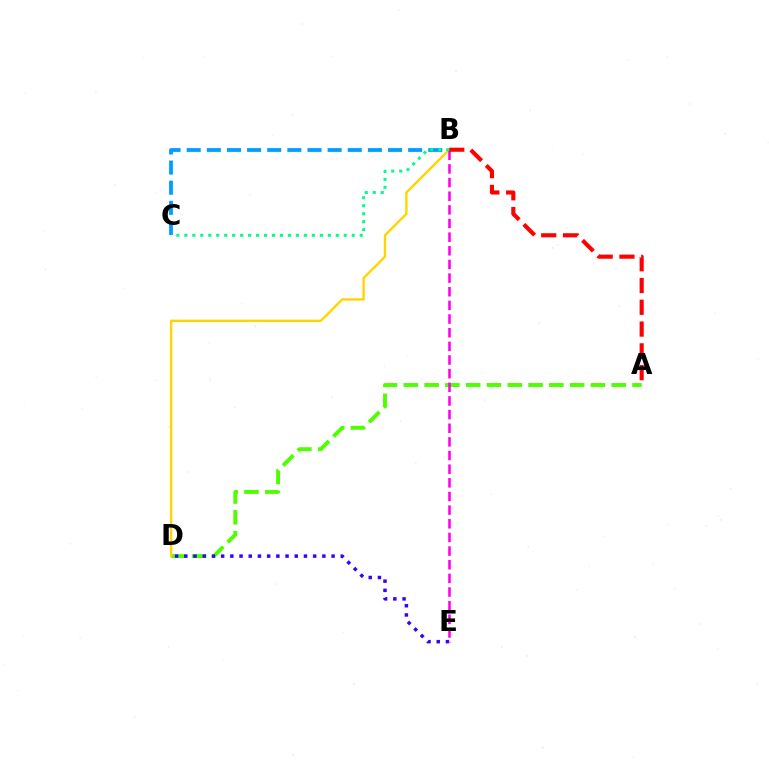{('A', 'D'): [{'color': '#4fff00', 'line_style': 'dashed', 'thickness': 2.82}], ('B', 'C'): [{'color': '#009eff', 'line_style': 'dashed', 'thickness': 2.74}, {'color': '#00ff86', 'line_style': 'dotted', 'thickness': 2.17}], ('D', 'E'): [{'color': '#3700ff', 'line_style': 'dotted', 'thickness': 2.5}], ('B', 'D'): [{'color': '#ffd500', 'line_style': 'solid', 'thickness': 1.72}], ('B', 'E'): [{'color': '#ff00ed', 'line_style': 'dashed', 'thickness': 1.85}], ('A', 'B'): [{'color': '#ff0000', 'line_style': 'dashed', 'thickness': 2.96}]}